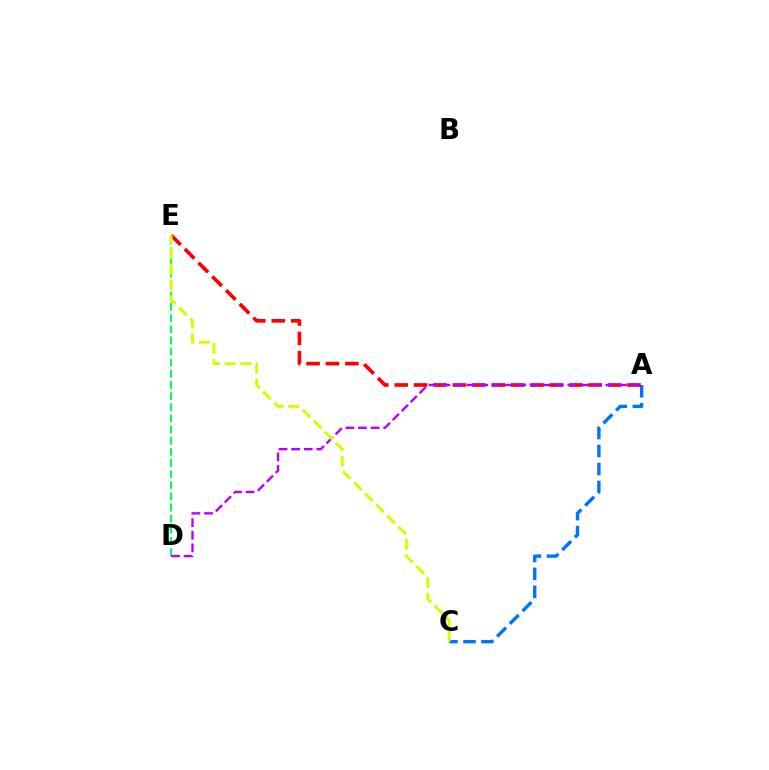{('D', 'E'): [{'color': '#00ff5c', 'line_style': 'dashed', 'thickness': 1.51}], ('A', 'C'): [{'color': '#0074ff', 'line_style': 'dashed', 'thickness': 2.44}], ('A', 'E'): [{'color': '#ff0000', 'line_style': 'dashed', 'thickness': 2.64}], ('A', 'D'): [{'color': '#b900ff', 'line_style': 'dashed', 'thickness': 1.71}], ('C', 'E'): [{'color': '#d1ff00', 'line_style': 'dashed', 'thickness': 2.13}]}